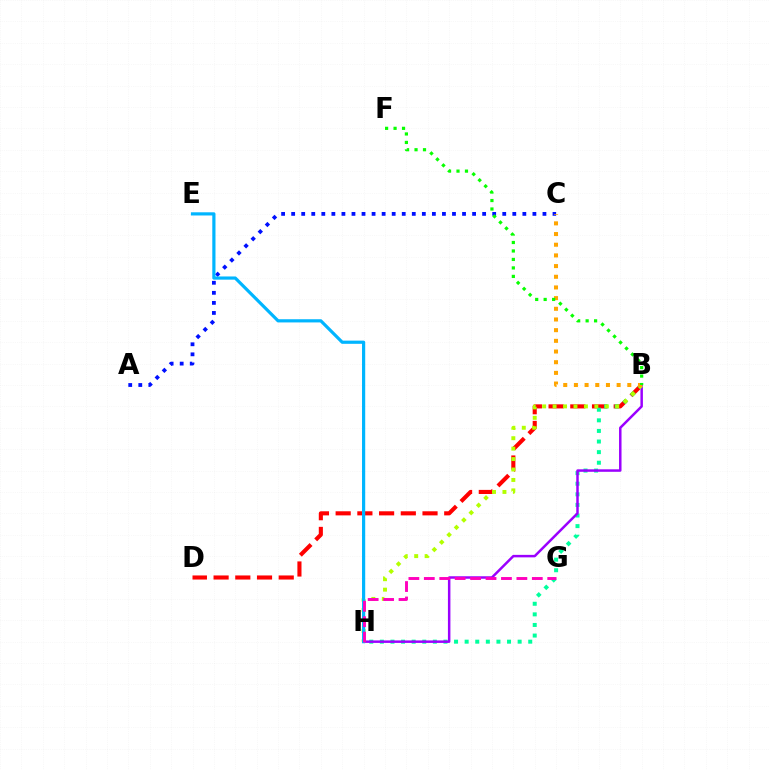{('A', 'C'): [{'color': '#0010ff', 'line_style': 'dotted', 'thickness': 2.73}], ('B', 'D'): [{'color': '#ff0000', 'line_style': 'dashed', 'thickness': 2.95}], ('B', 'H'): [{'color': '#00ff9d', 'line_style': 'dotted', 'thickness': 2.88}, {'color': '#9b00ff', 'line_style': 'solid', 'thickness': 1.79}, {'color': '#b3ff00', 'line_style': 'dotted', 'thickness': 2.84}], ('E', 'H'): [{'color': '#00b5ff', 'line_style': 'solid', 'thickness': 2.3}], ('G', 'H'): [{'color': '#ff00bd', 'line_style': 'dashed', 'thickness': 2.1}], ('B', 'C'): [{'color': '#ffa500', 'line_style': 'dotted', 'thickness': 2.9}], ('B', 'F'): [{'color': '#08ff00', 'line_style': 'dotted', 'thickness': 2.3}]}